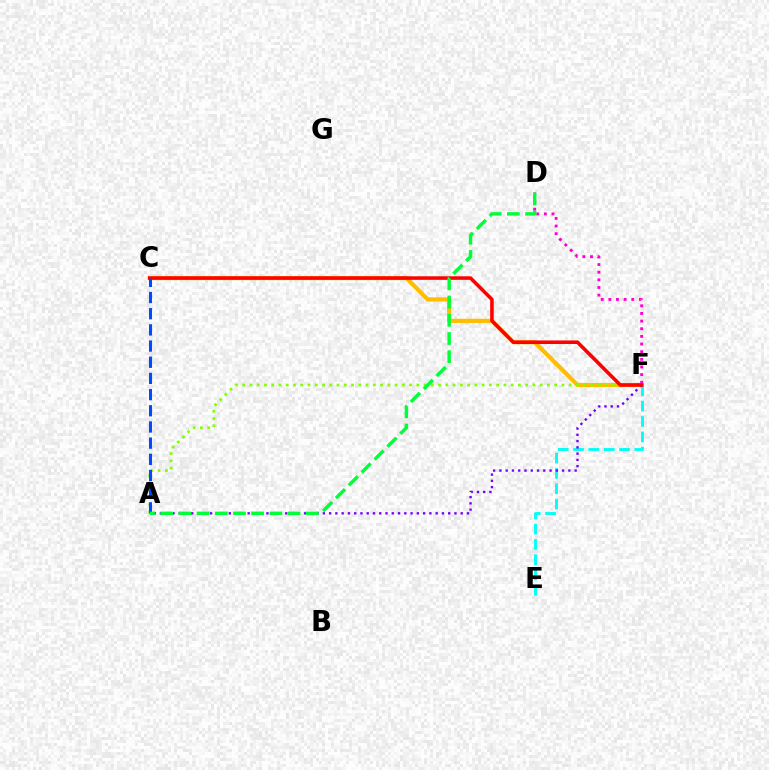{('C', 'F'): [{'color': '#ffbd00', 'line_style': 'solid', 'thickness': 2.99}, {'color': '#ff0000', 'line_style': 'solid', 'thickness': 2.56}], ('A', 'F'): [{'color': '#84ff00', 'line_style': 'dotted', 'thickness': 1.97}, {'color': '#7200ff', 'line_style': 'dotted', 'thickness': 1.7}], ('E', 'F'): [{'color': '#00fff6', 'line_style': 'dashed', 'thickness': 2.08}], ('D', 'F'): [{'color': '#ff00cf', 'line_style': 'dotted', 'thickness': 2.08}], ('A', 'C'): [{'color': '#004bff', 'line_style': 'dashed', 'thickness': 2.2}], ('A', 'D'): [{'color': '#00ff39', 'line_style': 'dashed', 'thickness': 2.47}]}